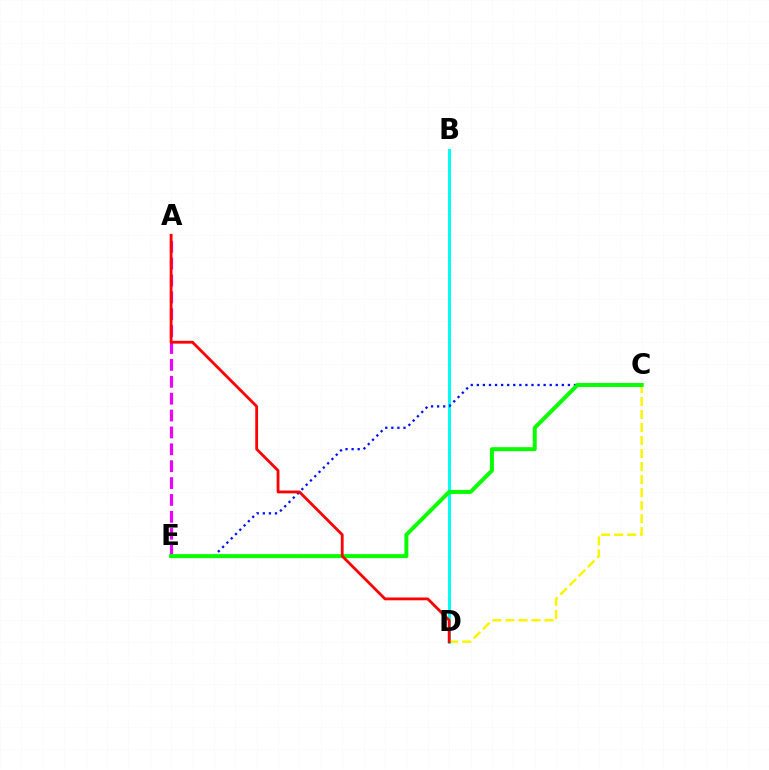{('B', 'D'): [{'color': '#00fff6', 'line_style': 'solid', 'thickness': 2.15}], ('A', 'E'): [{'color': '#ee00ff', 'line_style': 'dashed', 'thickness': 2.29}], ('C', 'E'): [{'color': '#0010ff', 'line_style': 'dotted', 'thickness': 1.65}, {'color': '#08ff00', 'line_style': 'solid', 'thickness': 2.86}], ('C', 'D'): [{'color': '#fcf500', 'line_style': 'dashed', 'thickness': 1.77}], ('A', 'D'): [{'color': '#ff0000', 'line_style': 'solid', 'thickness': 2.03}]}